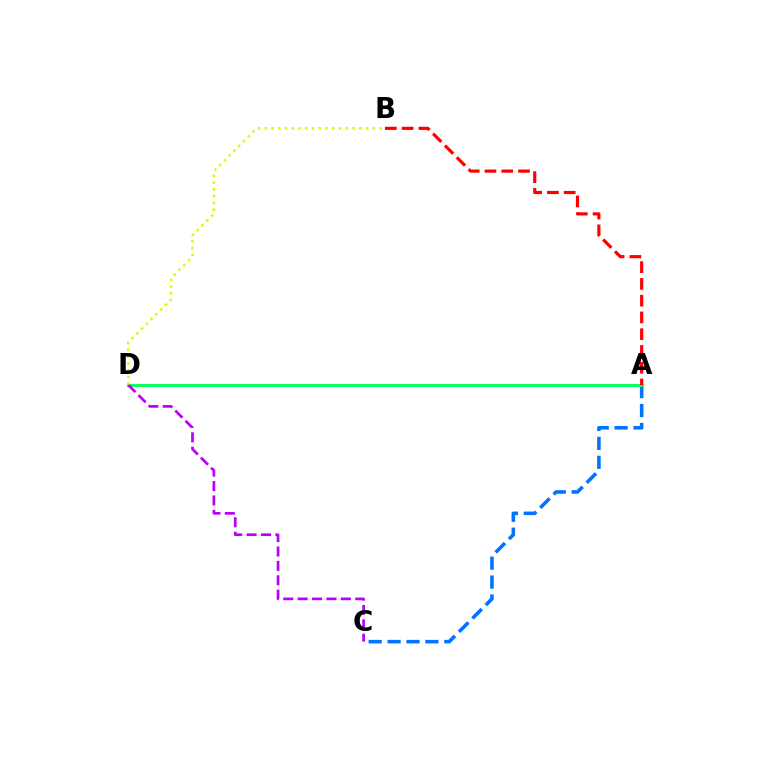{('A', 'C'): [{'color': '#0074ff', 'line_style': 'dashed', 'thickness': 2.57}], ('A', 'D'): [{'color': '#00ff5c', 'line_style': 'solid', 'thickness': 2.09}], ('A', 'B'): [{'color': '#ff0000', 'line_style': 'dashed', 'thickness': 2.28}], ('B', 'D'): [{'color': '#d1ff00', 'line_style': 'dotted', 'thickness': 1.84}], ('C', 'D'): [{'color': '#b900ff', 'line_style': 'dashed', 'thickness': 1.96}]}